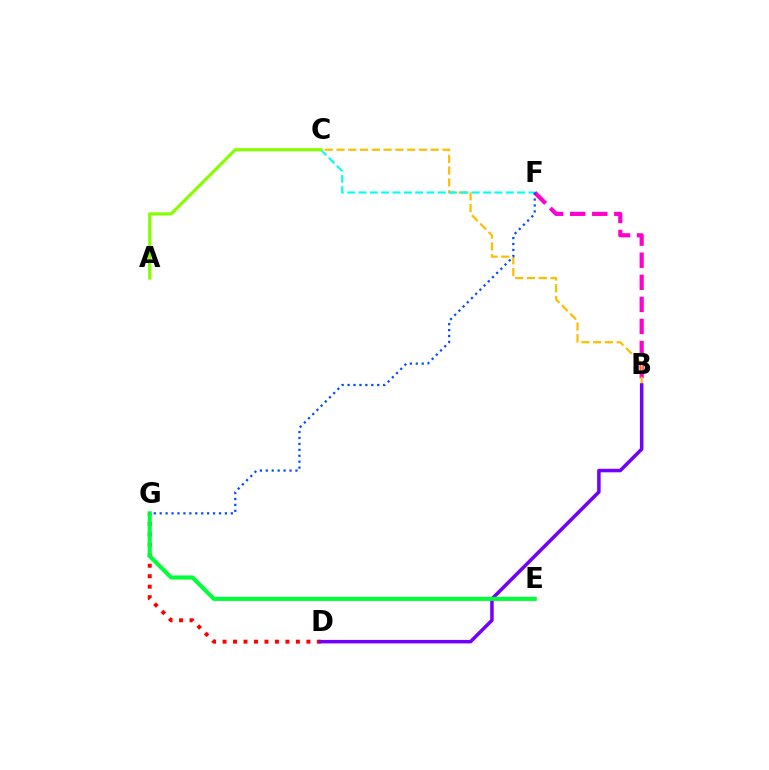{('B', 'F'): [{'color': '#ff00cf', 'line_style': 'dashed', 'thickness': 3.0}], ('B', 'C'): [{'color': '#ffbd00', 'line_style': 'dashed', 'thickness': 1.6}], ('D', 'G'): [{'color': '#ff0000', 'line_style': 'dotted', 'thickness': 2.85}], ('B', 'D'): [{'color': '#7200ff', 'line_style': 'solid', 'thickness': 2.53}], ('C', 'F'): [{'color': '#00fff6', 'line_style': 'dashed', 'thickness': 1.54}], ('E', 'G'): [{'color': '#00ff39', 'line_style': 'solid', 'thickness': 2.95}], ('F', 'G'): [{'color': '#004bff', 'line_style': 'dotted', 'thickness': 1.61}], ('A', 'C'): [{'color': '#84ff00', 'line_style': 'solid', 'thickness': 2.28}]}